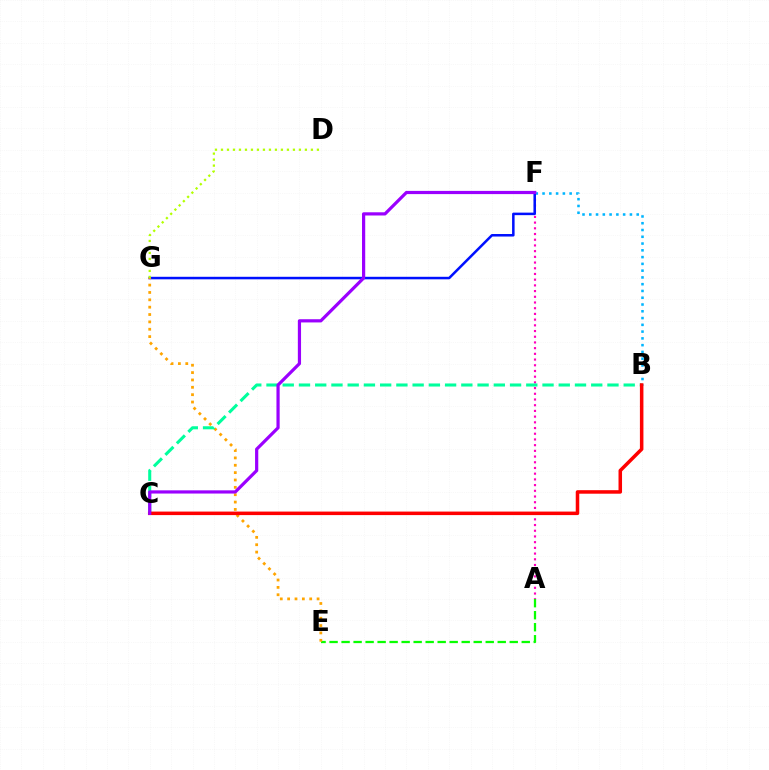{('A', 'F'): [{'color': '#ff00bd', 'line_style': 'dotted', 'thickness': 1.55}], ('B', 'F'): [{'color': '#00b5ff', 'line_style': 'dotted', 'thickness': 1.84}], ('F', 'G'): [{'color': '#0010ff', 'line_style': 'solid', 'thickness': 1.82}], ('D', 'G'): [{'color': '#b3ff00', 'line_style': 'dotted', 'thickness': 1.63}], ('A', 'E'): [{'color': '#08ff00', 'line_style': 'dashed', 'thickness': 1.63}], ('E', 'G'): [{'color': '#ffa500', 'line_style': 'dotted', 'thickness': 2.0}], ('B', 'C'): [{'color': '#00ff9d', 'line_style': 'dashed', 'thickness': 2.21}, {'color': '#ff0000', 'line_style': 'solid', 'thickness': 2.54}], ('C', 'F'): [{'color': '#9b00ff', 'line_style': 'solid', 'thickness': 2.31}]}